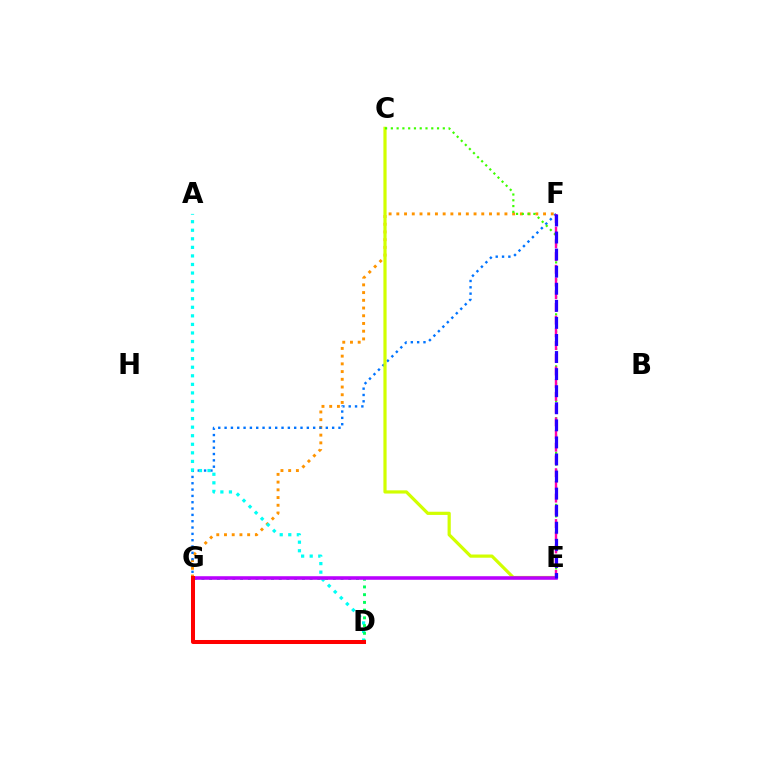{('F', 'G'): [{'color': '#ff9400', 'line_style': 'dotted', 'thickness': 2.1}, {'color': '#0074ff', 'line_style': 'dotted', 'thickness': 1.72}], ('C', 'E'): [{'color': '#d1ff00', 'line_style': 'solid', 'thickness': 2.31}, {'color': '#3dff00', 'line_style': 'dotted', 'thickness': 1.57}], ('A', 'D'): [{'color': '#00fff6', 'line_style': 'dotted', 'thickness': 2.33}], ('D', 'G'): [{'color': '#00ff5c', 'line_style': 'dotted', 'thickness': 2.1}, {'color': '#ff0000', 'line_style': 'solid', 'thickness': 2.89}], ('E', 'G'): [{'color': '#b900ff', 'line_style': 'solid', 'thickness': 2.57}], ('E', 'F'): [{'color': '#ff00ac', 'line_style': 'dashed', 'thickness': 1.73}, {'color': '#2500ff', 'line_style': 'dashed', 'thickness': 2.32}]}